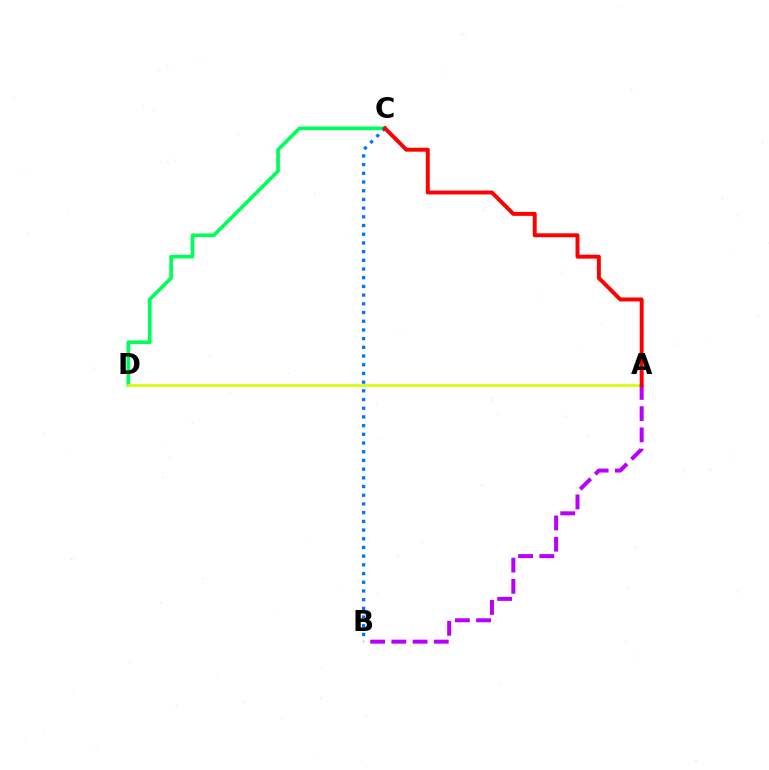{('C', 'D'): [{'color': '#00ff5c', 'line_style': 'solid', 'thickness': 2.65}], ('A', 'D'): [{'color': '#d1ff00', 'line_style': 'solid', 'thickness': 1.91}], ('A', 'B'): [{'color': '#b900ff', 'line_style': 'dashed', 'thickness': 2.88}], ('B', 'C'): [{'color': '#0074ff', 'line_style': 'dotted', 'thickness': 2.36}], ('A', 'C'): [{'color': '#ff0000', 'line_style': 'solid', 'thickness': 2.83}]}